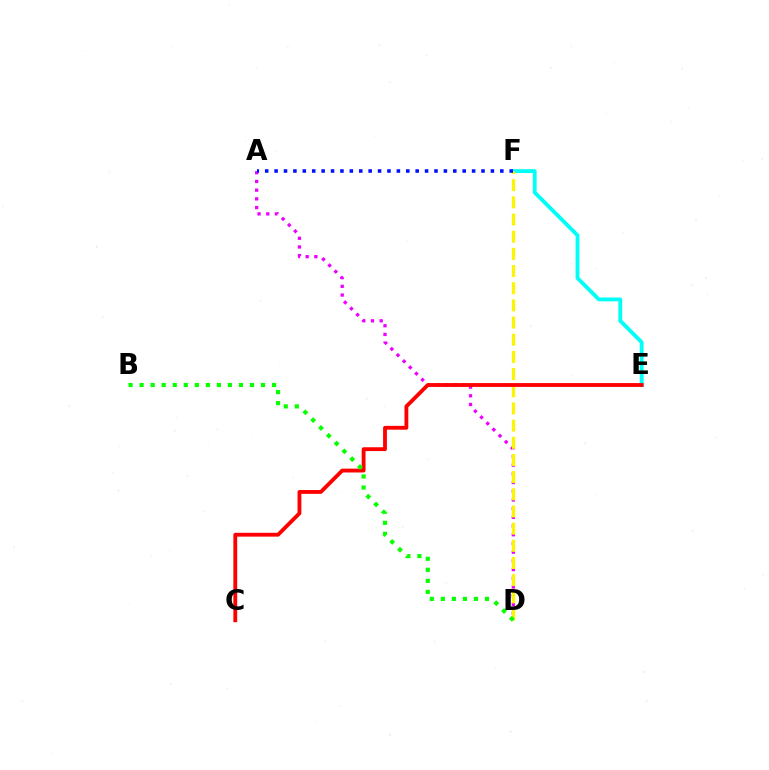{('E', 'F'): [{'color': '#00fff6', 'line_style': 'solid', 'thickness': 2.76}], ('A', 'D'): [{'color': '#ee00ff', 'line_style': 'dotted', 'thickness': 2.36}], ('D', 'F'): [{'color': '#fcf500', 'line_style': 'dashed', 'thickness': 2.33}], ('C', 'E'): [{'color': '#ff0000', 'line_style': 'solid', 'thickness': 2.76}], ('B', 'D'): [{'color': '#08ff00', 'line_style': 'dotted', 'thickness': 3.0}], ('A', 'F'): [{'color': '#0010ff', 'line_style': 'dotted', 'thickness': 2.56}]}